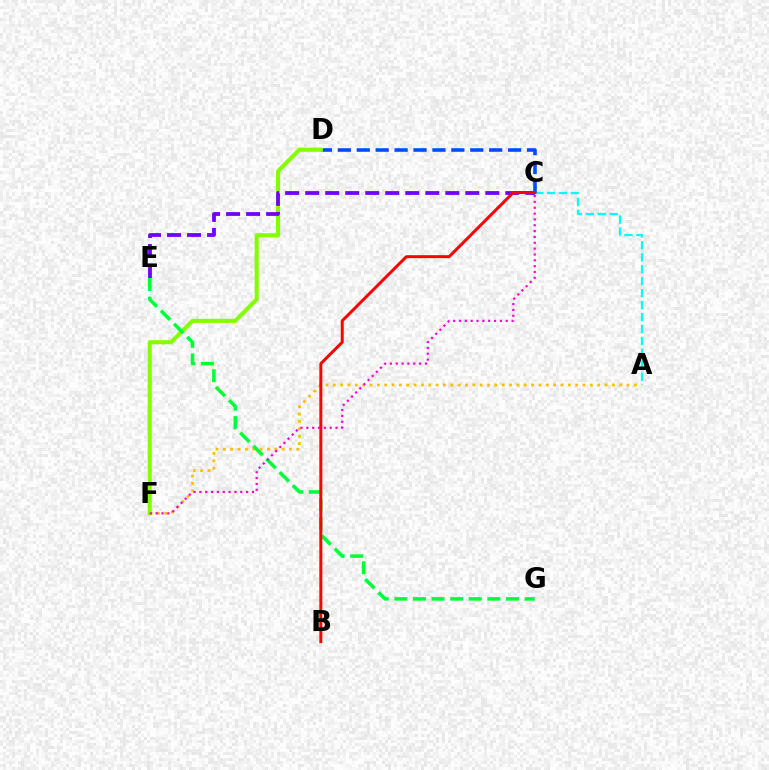{('A', 'C'): [{'color': '#00fff6', 'line_style': 'dashed', 'thickness': 1.62}], ('C', 'D'): [{'color': '#004bff', 'line_style': 'dashed', 'thickness': 2.57}], ('A', 'F'): [{'color': '#ffbd00', 'line_style': 'dotted', 'thickness': 2.0}], ('D', 'F'): [{'color': '#84ff00', 'line_style': 'solid', 'thickness': 2.95}], ('C', 'E'): [{'color': '#7200ff', 'line_style': 'dashed', 'thickness': 2.72}], ('E', 'G'): [{'color': '#00ff39', 'line_style': 'dashed', 'thickness': 2.53}], ('B', 'C'): [{'color': '#ff0000', 'line_style': 'solid', 'thickness': 2.14}], ('C', 'F'): [{'color': '#ff00cf', 'line_style': 'dotted', 'thickness': 1.59}]}